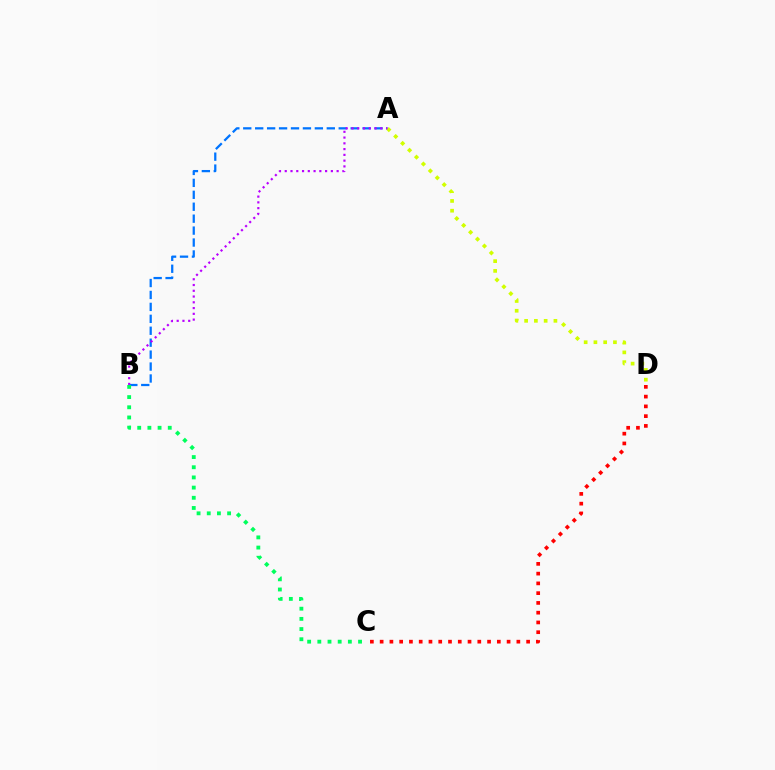{('A', 'B'): [{'color': '#0074ff', 'line_style': 'dashed', 'thickness': 1.62}, {'color': '#b900ff', 'line_style': 'dotted', 'thickness': 1.57}], ('B', 'C'): [{'color': '#00ff5c', 'line_style': 'dotted', 'thickness': 2.77}], ('A', 'D'): [{'color': '#d1ff00', 'line_style': 'dotted', 'thickness': 2.65}], ('C', 'D'): [{'color': '#ff0000', 'line_style': 'dotted', 'thickness': 2.65}]}